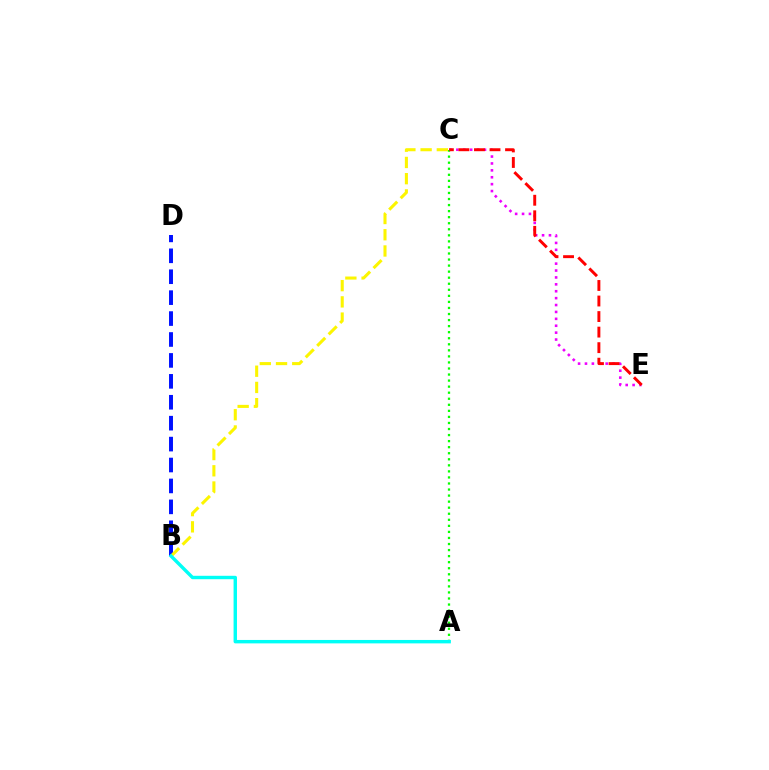{('B', 'D'): [{'color': '#0010ff', 'line_style': 'dashed', 'thickness': 2.84}], ('C', 'E'): [{'color': '#ee00ff', 'line_style': 'dotted', 'thickness': 1.87}, {'color': '#ff0000', 'line_style': 'dashed', 'thickness': 2.11}], ('A', 'C'): [{'color': '#08ff00', 'line_style': 'dotted', 'thickness': 1.64}], ('B', 'C'): [{'color': '#fcf500', 'line_style': 'dashed', 'thickness': 2.2}], ('A', 'B'): [{'color': '#00fff6', 'line_style': 'solid', 'thickness': 2.46}]}